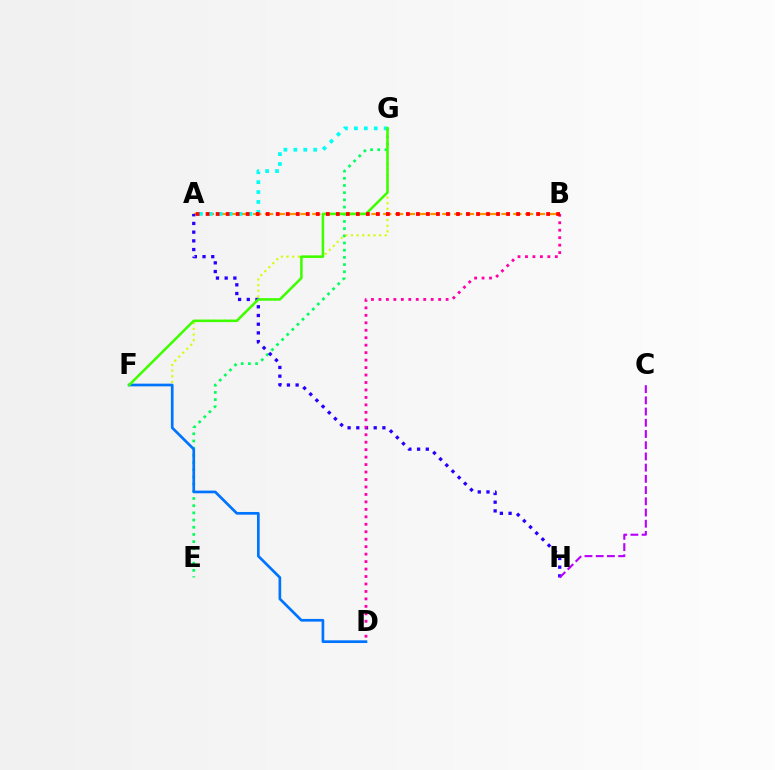{('E', 'G'): [{'color': '#00ff5c', 'line_style': 'dotted', 'thickness': 1.95}], ('F', 'G'): [{'color': '#d1ff00', 'line_style': 'dotted', 'thickness': 1.53}, {'color': '#3dff00', 'line_style': 'solid', 'thickness': 1.83}], ('A', 'B'): [{'color': '#ff9400', 'line_style': 'dashed', 'thickness': 1.61}, {'color': '#ff0000', 'line_style': 'dotted', 'thickness': 2.72}], ('A', 'H'): [{'color': '#2500ff', 'line_style': 'dotted', 'thickness': 2.36}], ('A', 'G'): [{'color': '#00fff6', 'line_style': 'dotted', 'thickness': 2.69}], ('D', 'F'): [{'color': '#0074ff', 'line_style': 'solid', 'thickness': 1.94}], ('B', 'D'): [{'color': '#ff00ac', 'line_style': 'dotted', 'thickness': 2.03}], ('C', 'H'): [{'color': '#b900ff', 'line_style': 'dashed', 'thickness': 1.52}]}